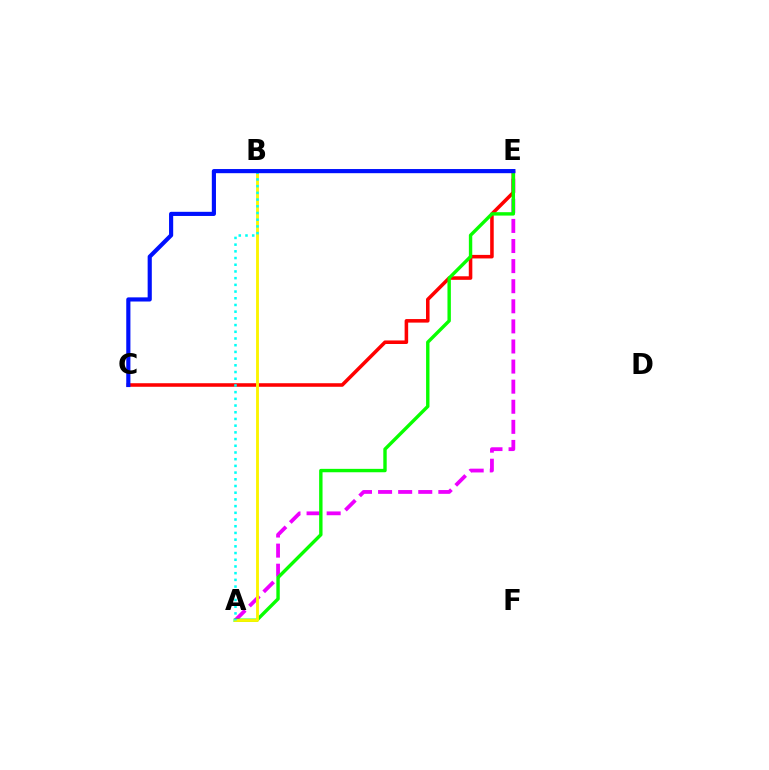{('A', 'E'): [{'color': '#ee00ff', 'line_style': 'dashed', 'thickness': 2.73}, {'color': '#08ff00', 'line_style': 'solid', 'thickness': 2.45}], ('C', 'E'): [{'color': '#ff0000', 'line_style': 'solid', 'thickness': 2.55}, {'color': '#0010ff', 'line_style': 'solid', 'thickness': 2.99}], ('A', 'B'): [{'color': '#fcf500', 'line_style': 'solid', 'thickness': 2.06}, {'color': '#00fff6', 'line_style': 'dotted', 'thickness': 1.82}]}